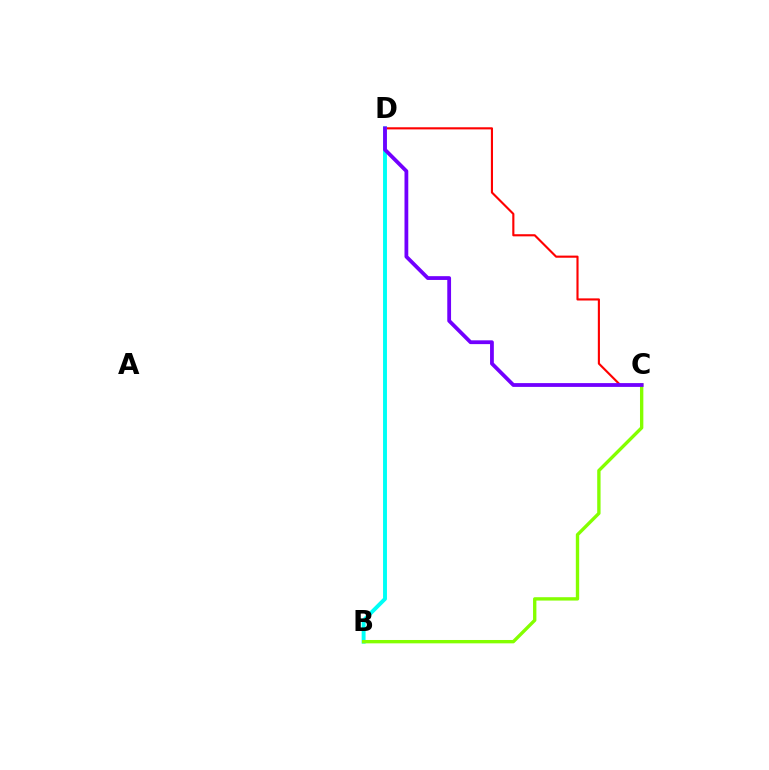{('C', 'D'): [{'color': '#ff0000', 'line_style': 'solid', 'thickness': 1.53}, {'color': '#7200ff', 'line_style': 'solid', 'thickness': 2.73}], ('B', 'D'): [{'color': '#00fff6', 'line_style': 'solid', 'thickness': 2.82}], ('B', 'C'): [{'color': '#84ff00', 'line_style': 'solid', 'thickness': 2.42}]}